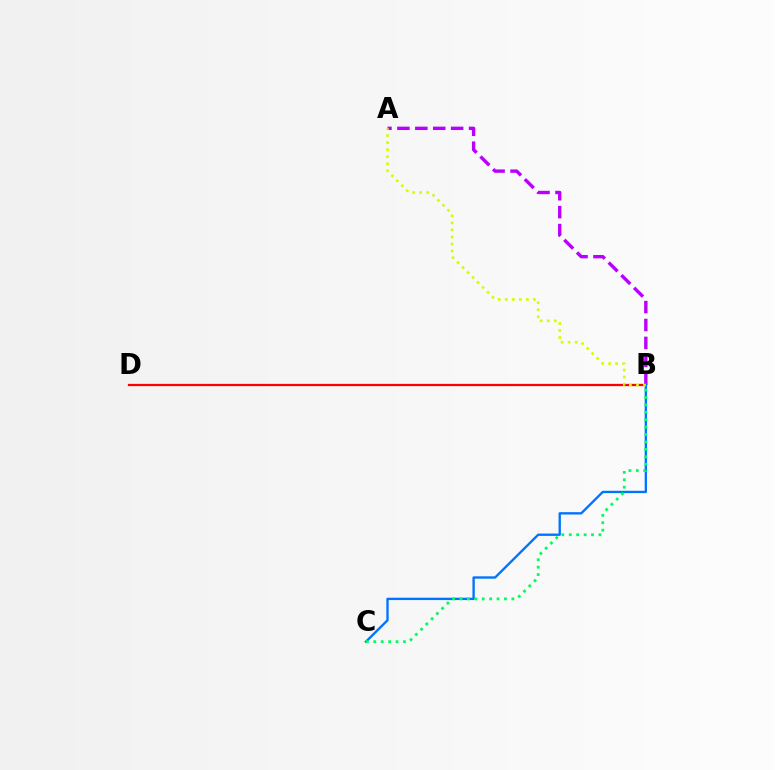{('A', 'B'): [{'color': '#b900ff', 'line_style': 'dashed', 'thickness': 2.43}, {'color': '#d1ff00', 'line_style': 'dotted', 'thickness': 1.91}], ('B', 'D'): [{'color': '#ff0000', 'line_style': 'solid', 'thickness': 1.63}], ('B', 'C'): [{'color': '#0074ff', 'line_style': 'solid', 'thickness': 1.69}, {'color': '#00ff5c', 'line_style': 'dotted', 'thickness': 2.01}]}